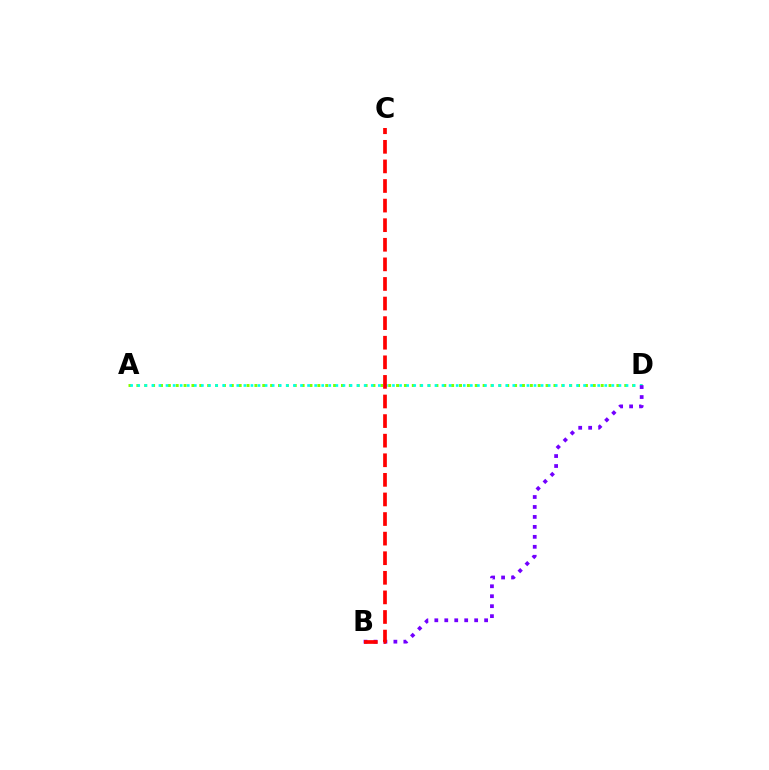{('A', 'D'): [{'color': '#84ff00', 'line_style': 'dotted', 'thickness': 2.14}, {'color': '#00fff6', 'line_style': 'dotted', 'thickness': 1.92}], ('B', 'D'): [{'color': '#7200ff', 'line_style': 'dotted', 'thickness': 2.71}], ('B', 'C'): [{'color': '#ff0000', 'line_style': 'dashed', 'thickness': 2.66}]}